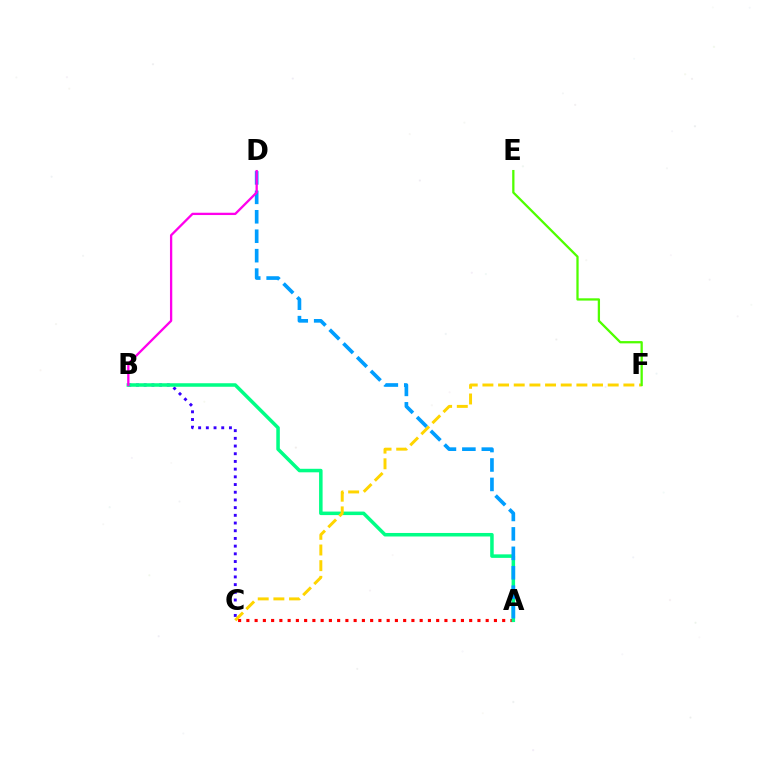{('B', 'C'): [{'color': '#3700ff', 'line_style': 'dotted', 'thickness': 2.09}], ('A', 'C'): [{'color': '#ff0000', 'line_style': 'dotted', 'thickness': 2.24}], ('A', 'B'): [{'color': '#00ff86', 'line_style': 'solid', 'thickness': 2.53}], ('C', 'F'): [{'color': '#ffd500', 'line_style': 'dashed', 'thickness': 2.13}], ('A', 'D'): [{'color': '#009eff', 'line_style': 'dashed', 'thickness': 2.64}], ('E', 'F'): [{'color': '#4fff00', 'line_style': 'solid', 'thickness': 1.64}], ('B', 'D'): [{'color': '#ff00ed', 'line_style': 'solid', 'thickness': 1.65}]}